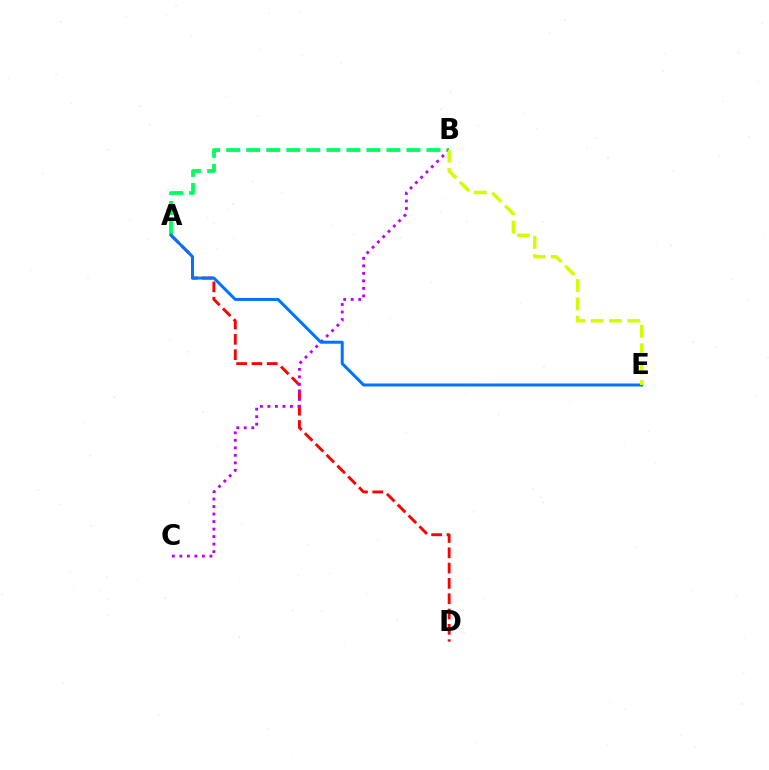{('A', 'B'): [{'color': '#00ff5c', 'line_style': 'dashed', 'thickness': 2.72}], ('A', 'D'): [{'color': '#ff0000', 'line_style': 'dashed', 'thickness': 2.08}], ('B', 'C'): [{'color': '#b900ff', 'line_style': 'dotted', 'thickness': 2.04}], ('A', 'E'): [{'color': '#0074ff', 'line_style': 'solid', 'thickness': 2.16}], ('B', 'E'): [{'color': '#d1ff00', 'line_style': 'dashed', 'thickness': 2.49}]}